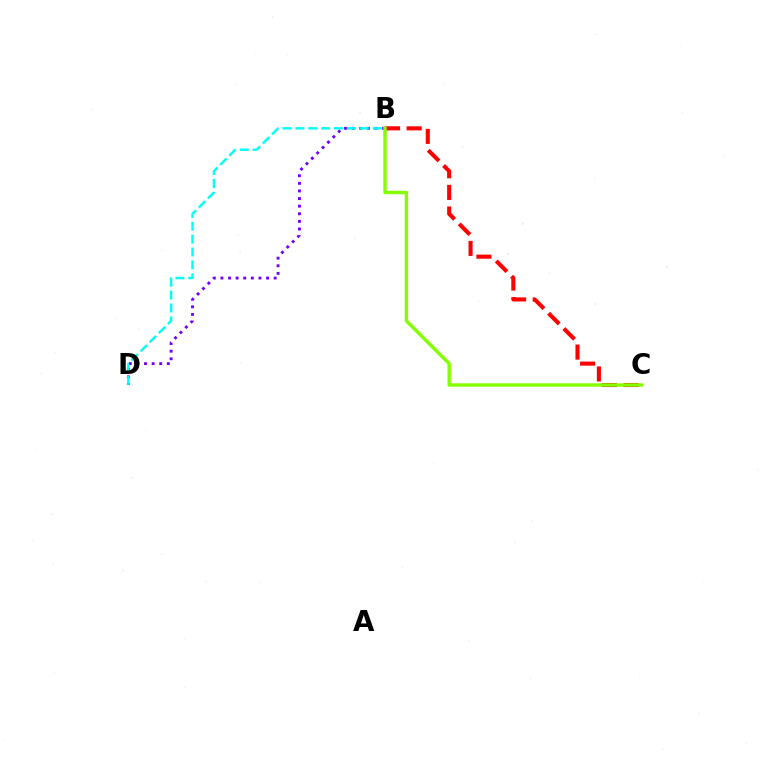{('B', 'D'): [{'color': '#7200ff', 'line_style': 'dotted', 'thickness': 2.07}, {'color': '#00fff6', 'line_style': 'dashed', 'thickness': 1.75}], ('B', 'C'): [{'color': '#ff0000', 'line_style': 'dashed', 'thickness': 2.94}, {'color': '#84ff00', 'line_style': 'solid', 'thickness': 2.45}]}